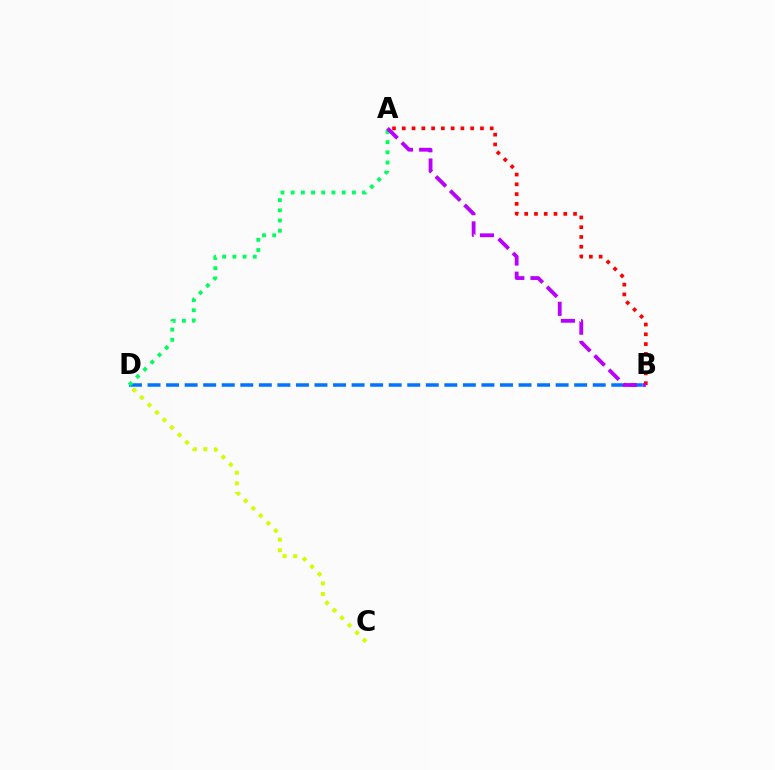{('B', 'D'): [{'color': '#0074ff', 'line_style': 'dashed', 'thickness': 2.52}], ('A', 'D'): [{'color': '#00ff5c', 'line_style': 'dotted', 'thickness': 2.77}], ('C', 'D'): [{'color': '#d1ff00', 'line_style': 'dotted', 'thickness': 2.88}], ('A', 'B'): [{'color': '#ff0000', 'line_style': 'dotted', 'thickness': 2.65}, {'color': '#b900ff', 'line_style': 'dashed', 'thickness': 2.74}]}